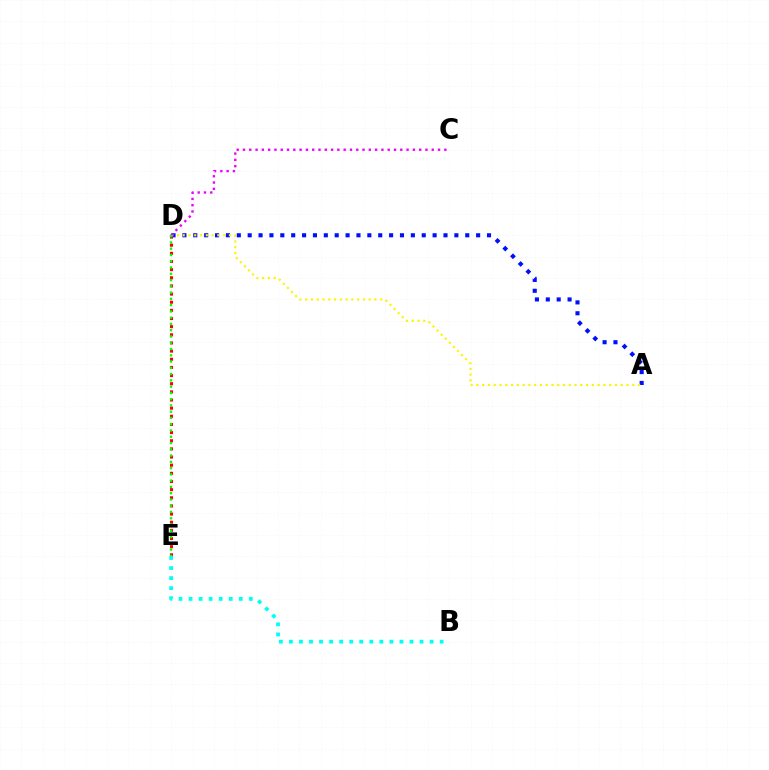{('D', 'E'): [{'color': '#ff0000', 'line_style': 'dotted', 'thickness': 2.21}, {'color': '#08ff00', 'line_style': 'dotted', 'thickness': 1.7}], ('A', 'D'): [{'color': '#0010ff', 'line_style': 'dotted', 'thickness': 2.96}, {'color': '#fcf500', 'line_style': 'dotted', 'thickness': 1.57}], ('B', 'E'): [{'color': '#00fff6', 'line_style': 'dotted', 'thickness': 2.73}], ('C', 'D'): [{'color': '#ee00ff', 'line_style': 'dotted', 'thickness': 1.71}]}